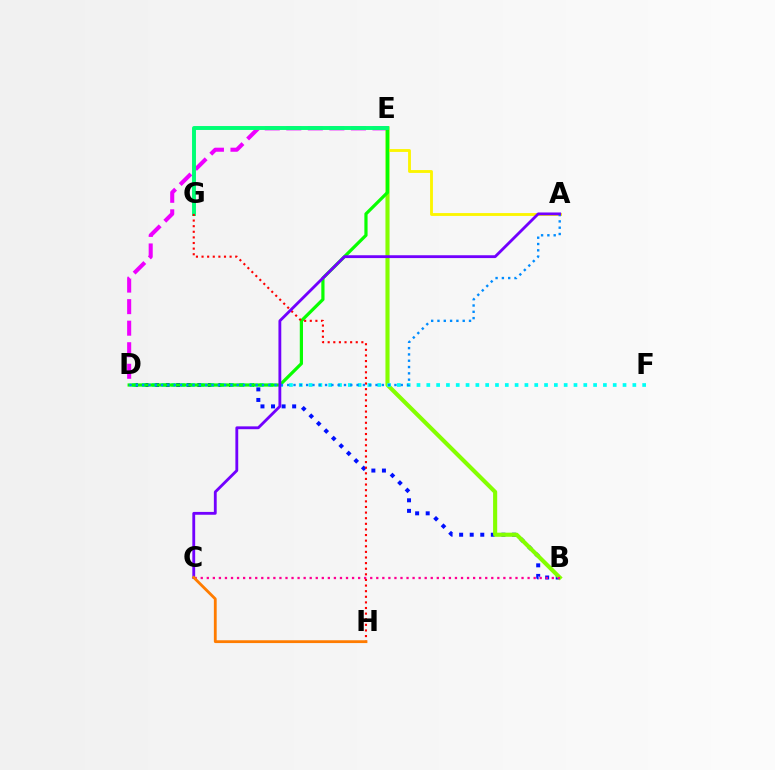{('B', 'D'): [{'color': '#0010ff', 'line_style': 'dotted', 'thickness': 2.87}], ('B', 'E'): [{'color': '#84ff00', 'line_style': 'solid', 'thickness': 2.96}], ('D', 'F'): [{'color': '#00fff6', 'line_style': 'dotted', 'thickness': 2.67}], ('B', 'C'): [{'color': '#ff0094', 'line_style': 'dotted', 'thickness': 1.64}], ('A', 'E'): [{'color': '#fcf500', 'line_style': 'solid', 'thickness': 2.06}], ('D', 'E'): [{'color': '#ee00ff', 'line_style': 'dashed', 'thickness': 2.93}, {'color': '#08ff00', 'line_style': 'solid', 'thickness': 2.31}], ('E', 'G'): [{'color': '#00ff74', 'line_style': 'solid', 'thickness': 2.83}], ('G', 'H'): [{'color': '#ff0000', 'line_style': 'dotted', 'thickness': 1.52}], ('A', 'D'): [{'color': '#008cff', 'line_style': 'dotted', 'thickness': 1.71}], ('A', 'C'): [{'color': '#7200ff', 'line_style': 'solid', 'thickness': 2.04}], ('C', 'H'): [{'color': '#ff7c00', 'line_style': 'solid', 'thickness': 2.02}]}